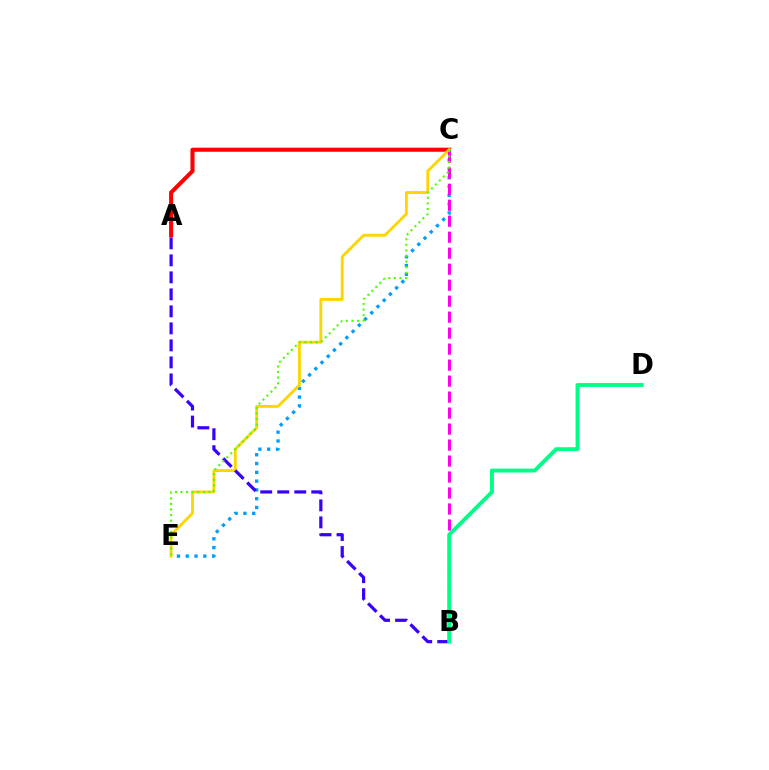{('A', 'C'): [{'color': '#ff0000', 'line_style': 'solid', 'thickness': 2.94}], ('C', 'E'): [{'color': '#009eff', 'line_style': 'dotted', 'thickness': 2.39}, {'color': '#ffd500', 'line_style': 'solid', 'thickness': 2.06}, {'color': '#4fff00', 'line_style': 'dotted', 'thickness': 1.52}], ('B', 'C'): [{'color': '#ff00ed', 'line_style': 'dashed', 'thickness': 2.17}], ('A', 'B'): [{'color': '#3700ff', 'line_style': 'dashed', 'thickness': 2.31}], ('B', 'D'): [{'color': '#00ff86', 'line_style': 'solid', 'thickness': 2.81}]}